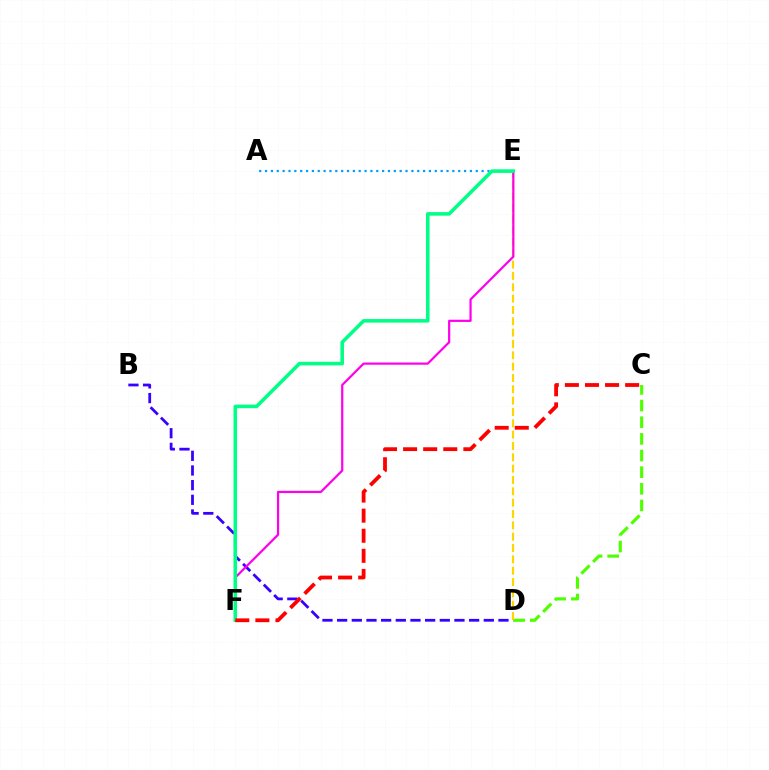{('B', 'D'): [{'color': '#3700ff', 'line_style': 'dashed', 'thickness': 1.99}], ('C', 'D'): [{'color': '#4fff00', 'line_style': 'dashed', 'thickness': 2.26}], ('D', 'E'): [{'color': '#ffd500', 'line_style': 'dashed', 'thickness': 1.54}], ('A', 'E'): [{'color': '#009eff', 'line_style': 'dotted', 'thickness': 1.59}], ('E', 'F'): [{'color': '#ff00ed', 'line_style': 'solid', 'thickness': 1.59}, {'color': '#00ff86', 'line_style': 'solid', 'thickness': 2.57}], ('C', 'F'): [{'color': '#ff0000', 'line_style': 'dashed', 'thickness': 2.73}]}